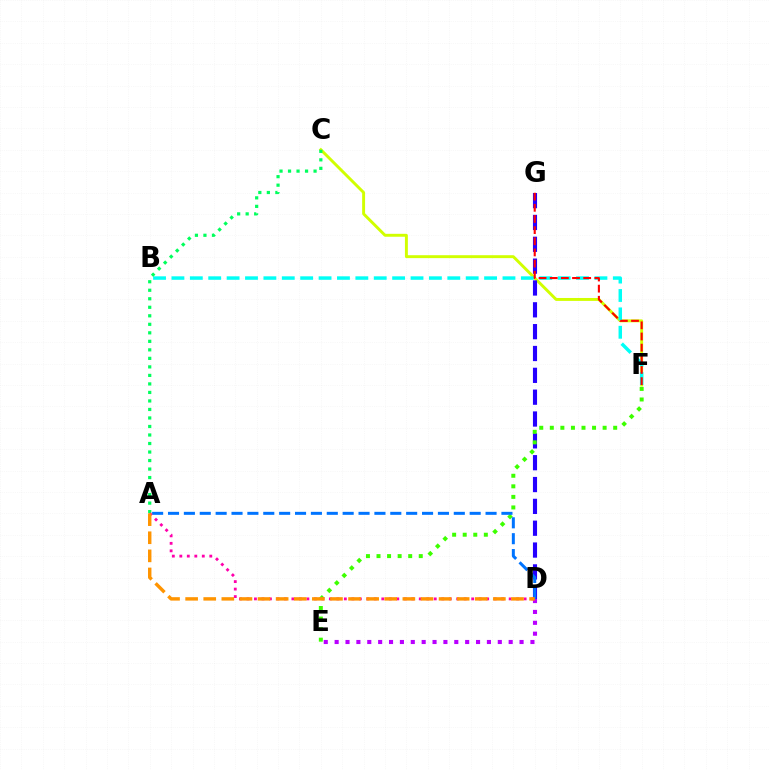{('C', 'F'): [{'color': '#d1ff00', 'line_style': 'solid', 'thickness': 2.11}], ('B', 'F'): [{'color': '#00fff6', 'line_style': 'dashed', 'thickness': 2.5}], ('D', 'G'): [{'color': '#2500ff', 'line_style': 'dashed', 'thickness': 2.97}], ('E', 'F'): [{'color': '#3dff00', 'line_style': 'dotted', 'thickness': 2.87}], ('D', 'E'): [{'color': '#b900ff', 'line_style': 'dotted', 'thickness': 2.96}], ('A', 'D'): [{'color': '#0074ff', 'line_style': 'dashed', 'thickness': 2.16}, {'color': '#ff00ac', 'line_style': 'dotted', 'thickness': 2.04}, {'color': '#ff9400', 'line_style': 'dashed', 'thickness': 2.46}], ('A', 'C'): [{'color': '#00ff5c', 'line_style': 'dotted', 'thickness': 2.31}], ('F', 'G'): [{'color': '#ff0000', 'line_style': 'dashed', 'thickness': 1.52}]}